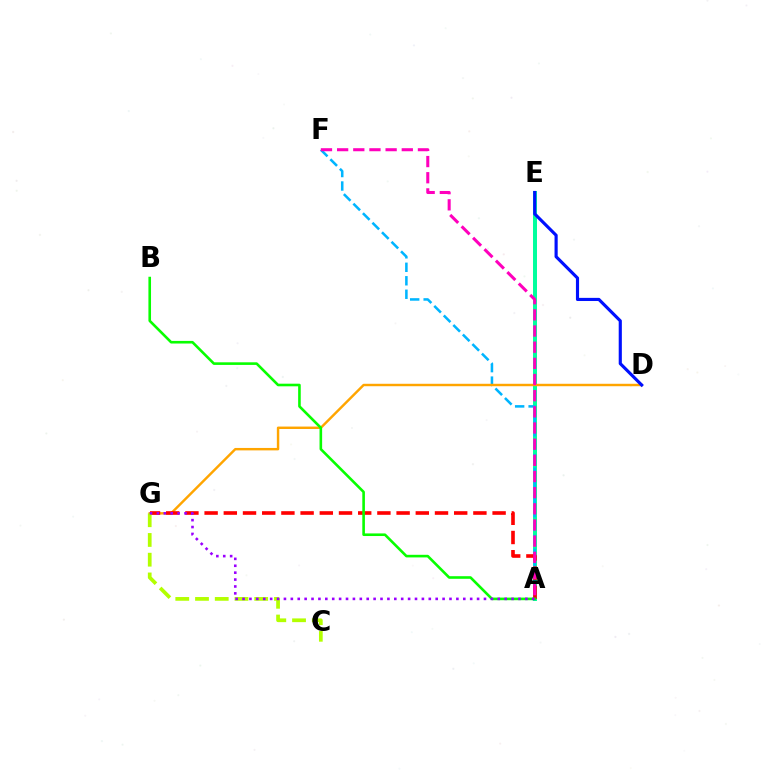{('A', 'E'): [{'color': '#00ff9d', 'line_style': 'solid', 'thickness': 2.86}], ('A', 'F'): [{'color': '#00b5ff', 'line_style': 'dashed', 'thickness': 1.83}, {'color': '#ff00bd', 'line_style': 'dashed', 'thickness': 2.2}], ('D', 'G'): [{'color': '#ffa500', 'line_style': 'solid', 'thickness': 1.75}], ('A', 'G'): [{'color': '#ff0000', 'line_style': 'dashed', 'thickness': 2.61}, {'color': '#9b00ff', 'line_style': 'dotted', 'thickness': 1.87}], ('C', 'G'): [{'color': '#b3ff00', 'line_style': 'dashed', 'thickness': 2.68}], ('A', 'B'): [{'color': '#08ff00', 'line_style': 'solid', 'thickness': 1.88}], ('D', 'E'): [{'color': '#0010ff', 'line_style': 'solid', 'thickness': 2.26}]}